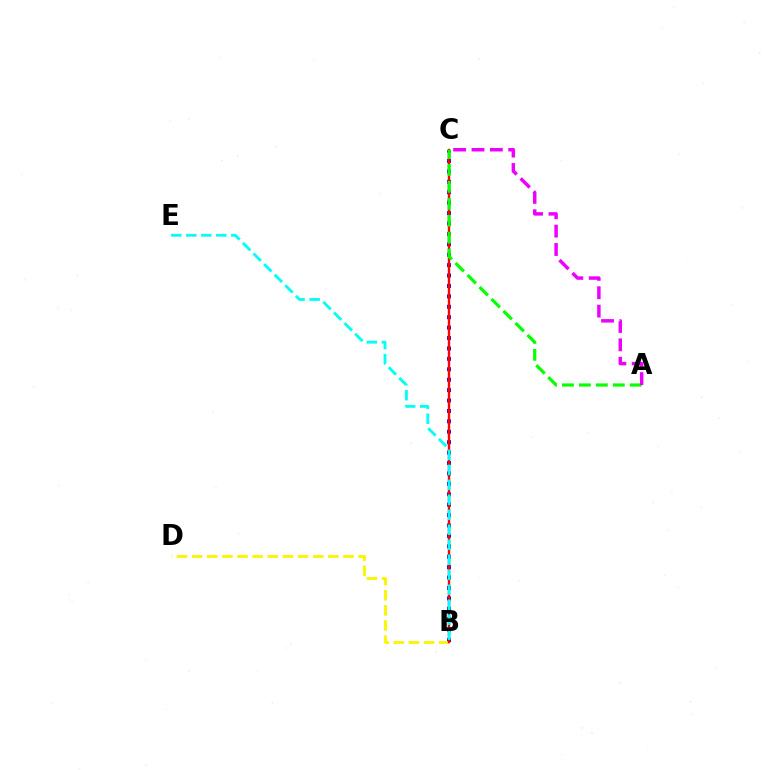{('B', 'C'): [{'color': '#0010ff', 'line_style': 'dotted', 'thickness': 2.83}, {'color': '#ff0000', 'line_style': 'solid', 'thickness': 1.72}], ('B', 'D'): [{'color': '#fcf500', 'line_style': 'dashed', 'thickness': 2.06}], ('A', 'C'): [{'color': '#08ff00', 'line_style': 'dashed', 'thickness': 2.3}, {'color': '#ee00ff', 'line_style': 'dashed', 'thickness': 2.5}], ('B', 'E'): [{'color': '#00fff6', 'line_style': 'dashed', 'thickness': 2.04}]}